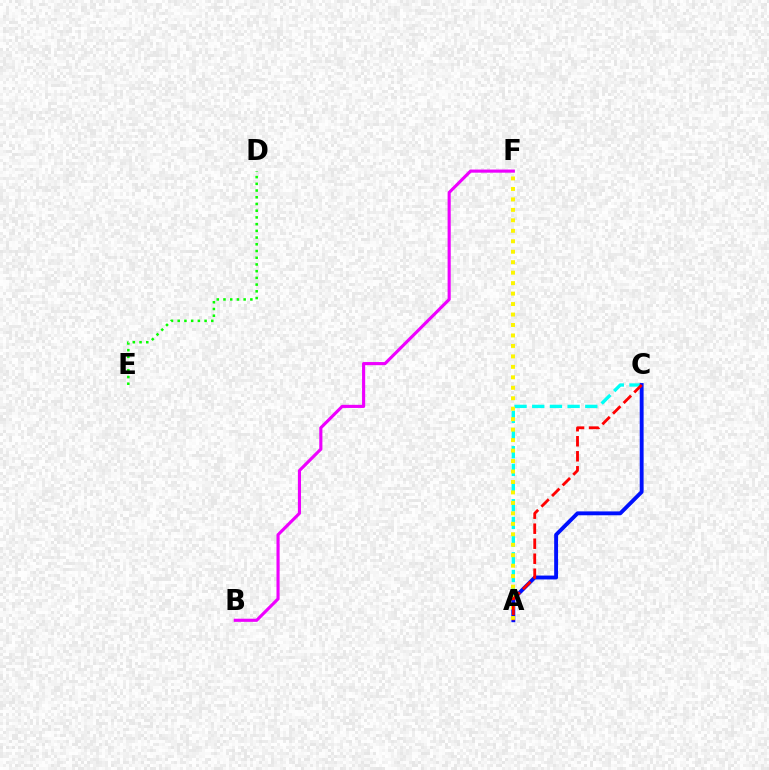{('D', 'E'): [{'color': '#08ff00', 'line_style': 'dotted', 'thickness': 1.82}], ('B', 'F'): [{'color': '#ee00ff', 'line_style': 'solid', 'thickness': 2.25}], ('A', 'C'): [{'color': '#00fff6', 'line_style': 'dashed', 'thickness': 2.4}, {'color': '#0010ff', 'line_style': 'solid', 'thickness': 2.79}, {'color': '#ff0000', 'line_style': 'dashed', 'thickness': 2.04}], ('A', 'F'): [{'color': '#fcf500', 'line_style': 'dotted', 'thickness': 2.84}]}